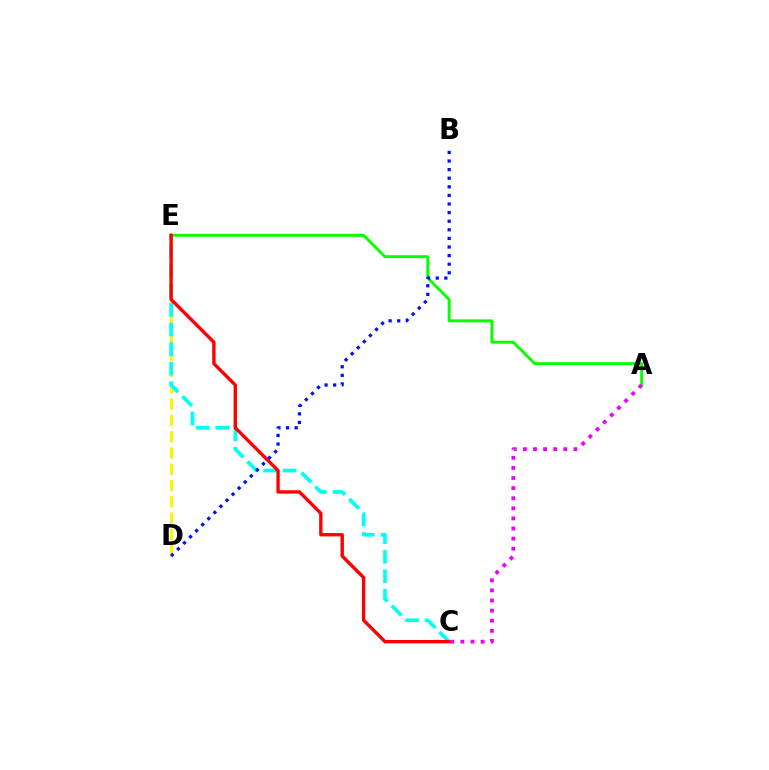{('D', 'E'): [{'color': '#fcf500', 'line_style': 'dashed', 'thickness': 2.21}], ('A', 'E'): [{'color': '#08ff00', 'line_style': 'solid', 'thickness': 2.11}], ('C', 'E'): [{'color': '#00fff6', 'line_style': 'dashed', 'thickness': 2.66}, {'color': '#ff0000', 'line_style': 'solid', 'thickness': 2.42}], ('B', 'D'): [{'color': '#0010ff', 'line_style': 'dotted', 'thickness': 2.34}], ('A', 'C'): [{'color': '#ee00ff', 'line_style': 'dotted', 'thickness': 2.74}]}